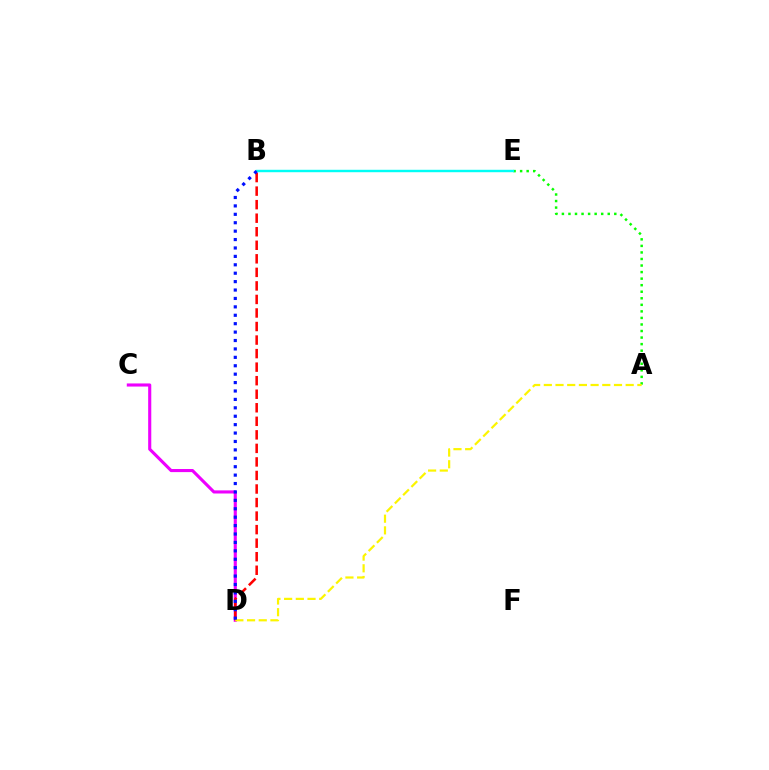{('A', 'E'): [{'color': '#08ff00', 'line_style': 'dotted', 'thickness': 1.78}], ('B', 'E'): [{'color': '#00fff6', 'line_style': 'solid', 'thickness': 1.75}], ('C', 'D'): [{'color': '#ee00ff', 'line_style': 'solid', 'thickness': 2.24}], ('B', 'D'): [{'color': '#ff0000', 'line_style': 'dashed', 'thickness': 1.84}, {'color': '#0010ff', 'line_style': 'dotted', 'thickness': 2.29}], ('A', 'D'): [{'color': '#fcf500', 'line_style': 'dashed', 'thickness': 1.59}]}